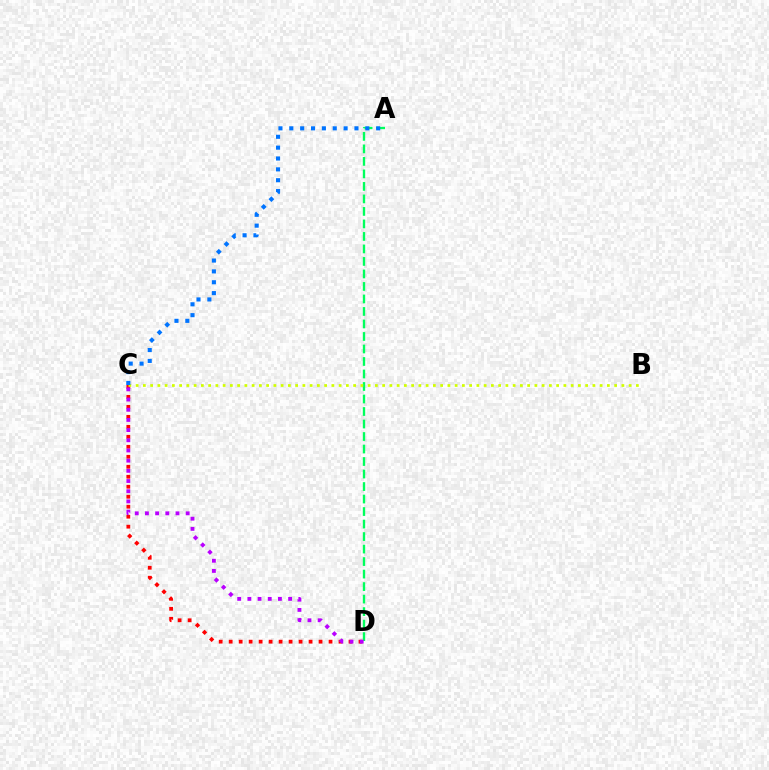{('C', 'D'): [{'color': '#ff0000', 'line_style': 'dotted', 'thickness': 2.71}, {'color': '#b900ff', 'line_style': 'dotted', 'thickness': 2.77}], ('A', 'D'): [{'color': '#00ff5c', 'line_style': 'dashed', 'thickness': 1.7}], ('B', 'C'): [{'color': '#d1ff00', 'line_style': 'dotted', 'thickness': 1.97}], ('A', 'C'): [{'color': '#0074ff', 'line_style': 'dotted', 'thickness': 2.95}]}